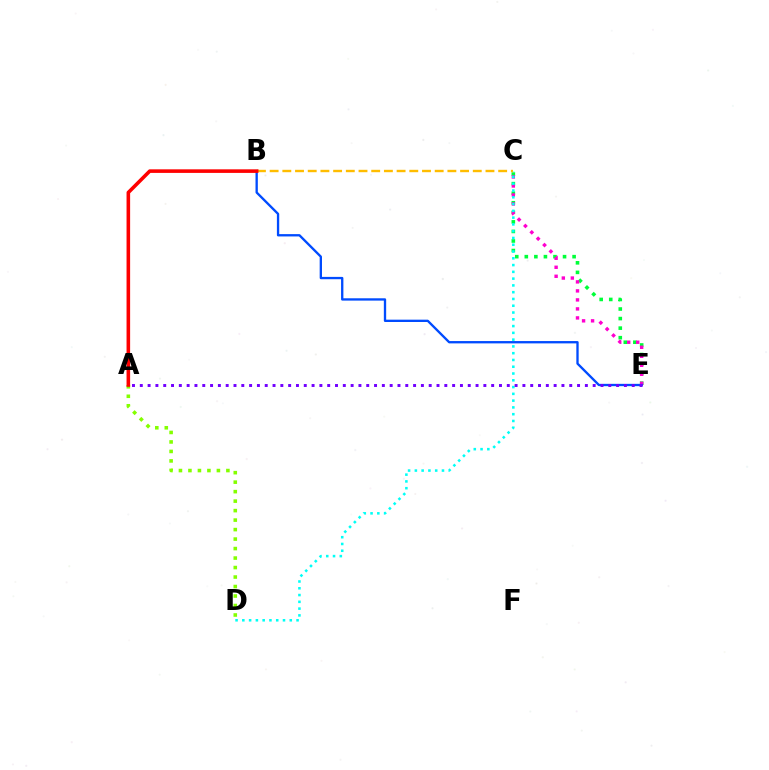{('C', 'E'): [{'color': '#00ff39', 'line_style': 'dotted', 'thickness': 2.6}, {'color': '#ff00cf', 'line_style': 'dotted', 'thickness': 2.45}], ('B', 'E'): [{'color': '#004bff', 'line_style': 'solid', 'thickness': 1.68}], ('C', 'D'): [{'color': '#00fff6', 'line_style': 'dotted', 'thickness': 1.84}], ('A', 'D'): [{'color': '#84ff00', 'line_style': 'dotted', 'thickness': 2.58}], ('B', 'C'): [{'color': '#ffbd00', 'line_style': 'dashed', 'thickness': 1.72}], ('A', 'B'): [{'color': '#ff0000', 'line_style': 'solid', 'thickness': 2.58}], ('A', 'E'): [{'color': '#7200ff', 'line_style': 'dotted', 'thickness': 2.12}]}